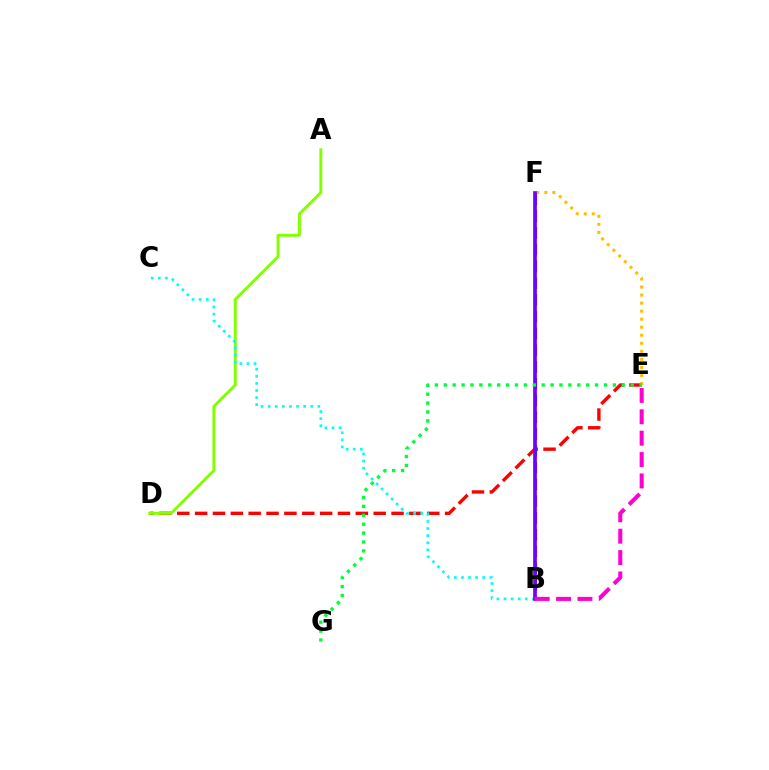{('D', 'E'): [{'color': '#ff0000', 'line_style': 'dashed', 'thickness': 2.43}], ('E', 'F'): [{'color': '#ffbd00', 'line_style': 'dotted', 'thickness': 2.18}], ('A', 'D'): [{'color': '#84ff00', 'line_style': 'solid', 'thickness': 2.11}], ('B', 'F'): [{'color': '#004bff', 'line_style': 'dashed', 'thickness': 2.28}, {'color': '#7200ff', 'line_style': 'solid', 'thickness': 2.66}], ('B', 'C'): [{'color': '#00fff6', 'line_style': 'dotted', 'thickness': 1.93}], ('E', 'G'): [{'color': '#00ff39', 'line_style': 'dotted', 'thickness': 2.42}], ('B', 'E'): [{'color': '#ff00cf', 'line_style': 'dashed', 'thickness': 2.9}]}